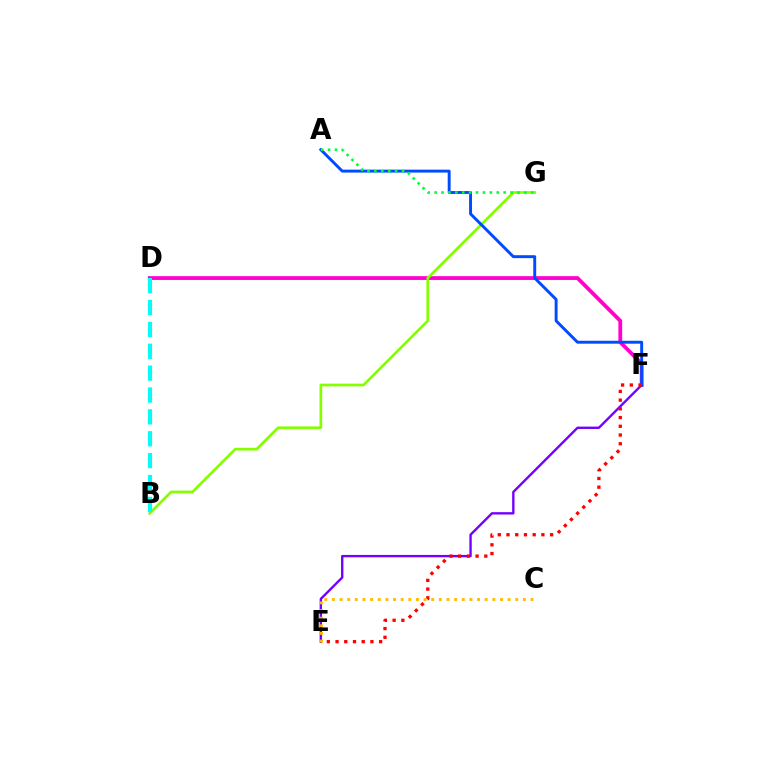{('D', 'F'): [{'color': '#ff00cf', 'line_style': 'solid', 'thickness': 2.73}], ('E', 'F'): [{'color': '#7200ff', 'line_style': 'solid', 'thickness': 1.71}, {'color': '#ff0000', 'line_style': 'dotted', 'thickness': 2.37}], ('B', 'G'): [{'color': '#84ff00', 'line_style': 'solid', 'thickness': 1.94}], ('B', 'D'): [{'color': '#00fff6', 'line_style': 'dashed', 'thickness': 2.97}], ('A', 'F'): [{'color': '#004bff', 'line_style': 'solid', 'thickness': 2.11}], ('A', 'G'): [{'color': '#00ff39', 'line_style': 'dotted', 'thickness': 1.88}], ('C', 'E'): [{'color': '#ffbd00', 'line_style': 'dotted', 'thickness': 2.08}]}